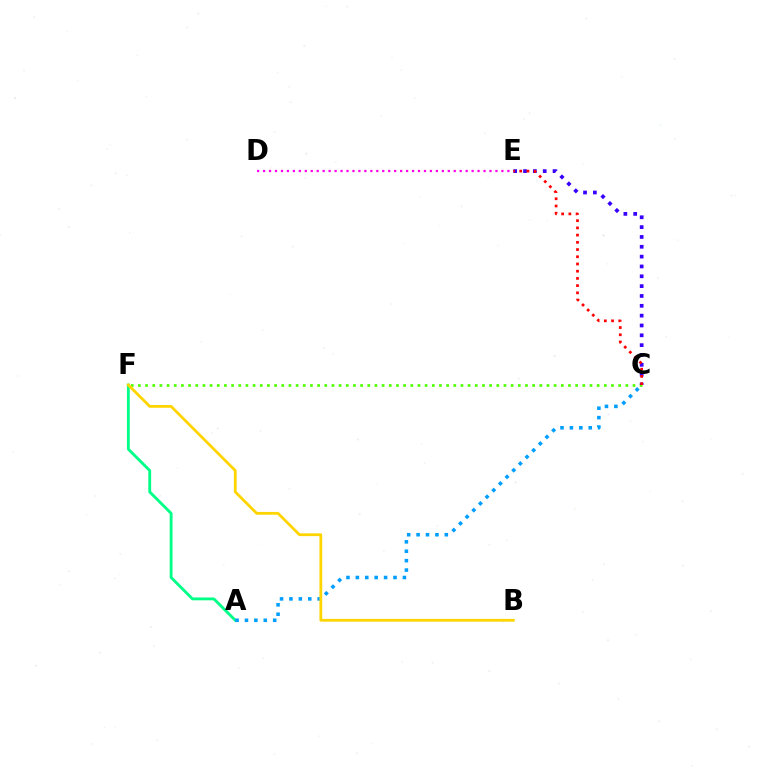{('C', 'F'): [{'color': '#4fff00', 'line_style': 'dotted', 'thickness': 1.95}], ('A', 'F'): [{'color': '#00ff86', 'line_style': 'solid', 'thickness': 2.05}], ('A', 'C'): [{'color': '#009eff', 'line_style': 'dotted', 'thickness': 2.56}], ('C', 'E'): [{'color': '#3700ff', 'line_style': 'dotted', 'thickness': 2.67}, {'color': '#ff0000', 'line_style': 'dotted', 'thickness': 1.96}], ('B', 'F'): [{'color': '#ffd500', 'line_style': 'solid', 'thickness': 2.01}], ('D', 'E'): [{'color': '#ff00ed', 'line_style': 'dotted', 'thickness': 1.62}]}